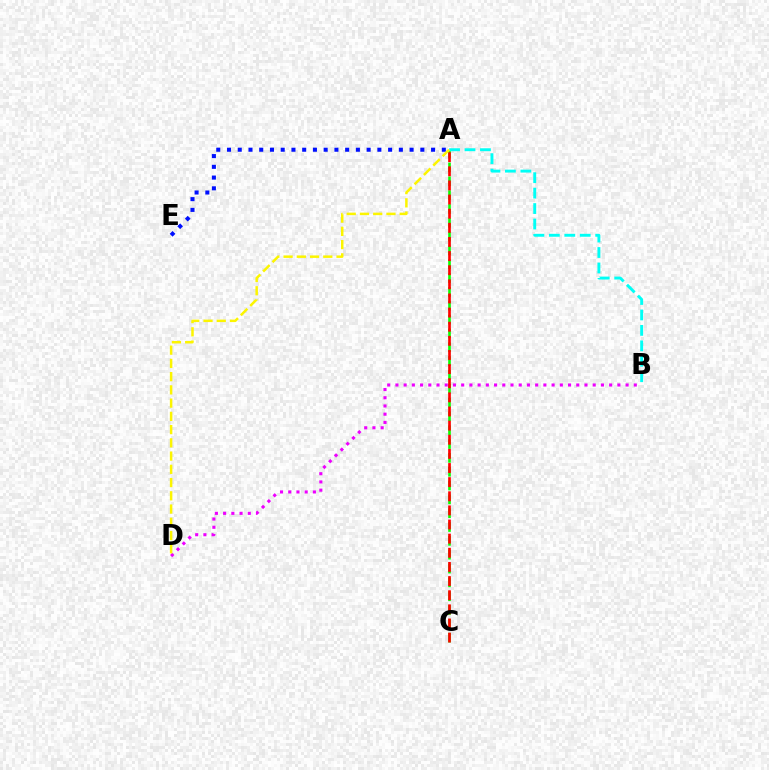{('A', 'C'): [{'color': '#08ff00', 'line_style': 'dashed', 'thickness': 1.88}, {'color': '#ff0000', 'line_style': 'dashed', 'thickness': 1.92}], ('A', 'E'): [{'color': '#0010ff', 'line_style': 'dotted', 'thickness': 2.92}], ('A', 'B'): [{'color': '#00fff6', 'line_style': 'dashed', 'thickness': 2.1}], ('B', 'D'): [{'color': '#ee00ff', 'line_style': 'dotted', 'thickness': 2.23}], ('A', 'D'): [{'color': '#fcf500', 'line_style': 'dashed', 'thickness': 1.8}]}